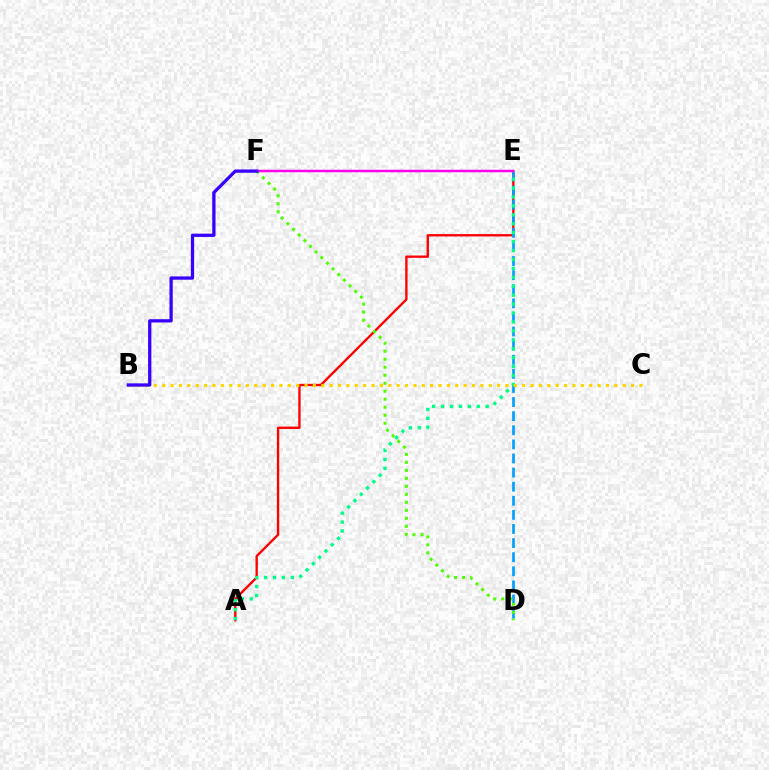{('A', 'E'): [{'color': '#ff0000', 'line_style': 'solid', 'thickness': 1.69}, {'color': '#00ff86', 'line_style': 'dotted', 'thickness': 2.42}], ('D', 'E'): [{'color': '#009eff', 'line_style': 'dashed', 'thickness': 1.92}], ('D', 'F'): [{'color': '#4fff00', 'line_style': 'dotted', 'thickness': 2.17}], ('B', 'C'): [{'color': '#ffd500', 'line_style': 'dotted', 'thickness': 2.27}], ('E', 'F'): [{'color': '#ff00ed', 'line_style': 'solid', 'thickness': 1.8}], ('B', 'F'): [{'color': '#3700ff', 'line_style': 'solid', 'thickness': 2.36}]}